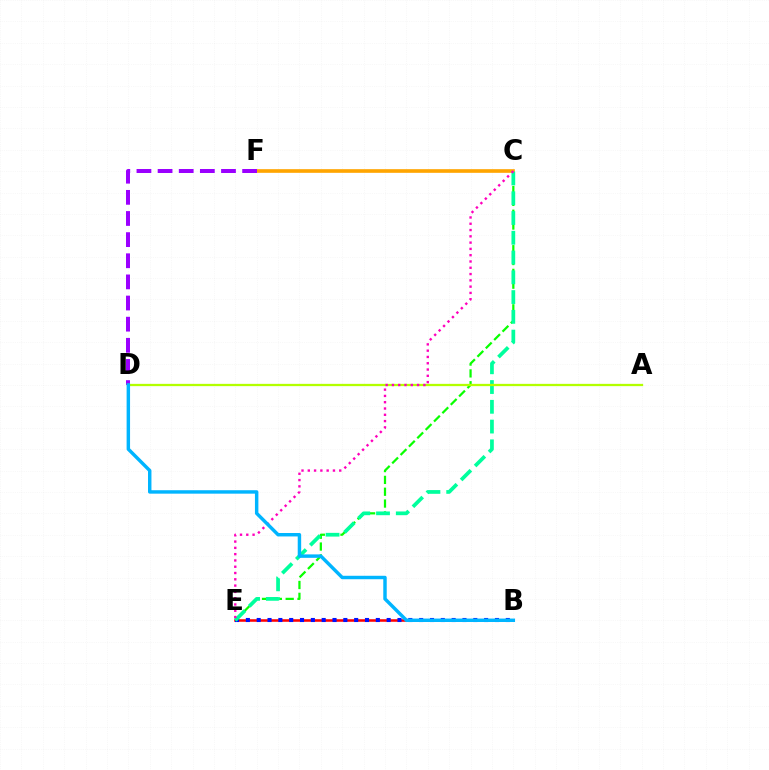{('B', 'E'): [{'color': '#ff0000', 'line_style': 'solid', 'thickness': 1.84}, {'color': '#0010ff', 'line_style': 'dotted', 'thickness': 2.94}], ('C', 'F'): [{'color': '#ffa500', 'line_style': 'solid', 'thickness': 2.63}], ('D', 'F'): [{'color': '#9b00ff', 'line_style': 'dashed', 'thickness': 2.87}], ('C', 'E'): [{'color': '#08ff00', 'line_style': 'dashed', 'thickness': 1.61}, {'color': '#00ff9d', 'line_style': 'dashed', 'thickness': 2.69}, {'color': '#ff00bd', 'line_style': 'dotted', 'thickness': 1.71}], ('A', 'D'): [{'color': '#b3ff00', 'line_style': 'solid', 'thickness': 1.64}], ('B', 'D'): [{'color': '#00b5ff', 'line_style': 'solid', 'thickness': 2.48}]}